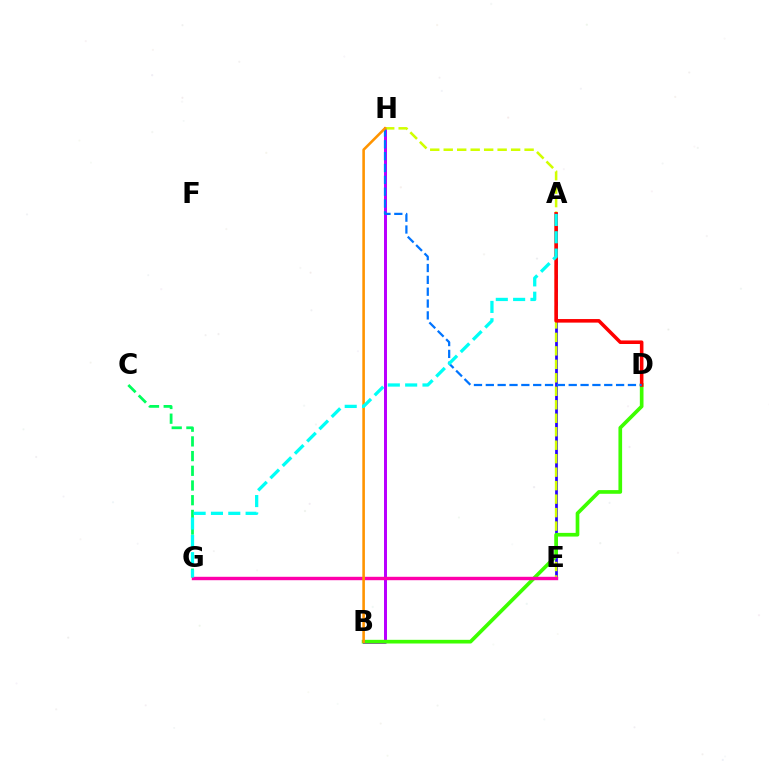{('B', 'H'): [{'color': '#b900ff', 'line_style': 'solid', 'thickness': 2.16}, {'color': '#ff9400', 'line_style': 'solid', 'thickness': 1.86}], ('C', 'G'): [{'color': '#00ff5c', 'line_style': 'dashed', 'thickness': 2.0}], ('A', 'E'): [{'color': '#2500ff', 'line_style': 'solid', 'thickness': 1.97}], ('E', 'H'): [{'color': '#d1ff00', 'line_style': 'dashed', 'thickness': 1.83}], ('B', 'D'): [{'color': '#3dff00', 'line_style': 'solid', 'thickness': 2.65}], ('A', 'D'): [{'color': '#ff0000', 'line_style': 'solid', 'thickness': 2.56}], ('E', 'G'): [{'color': '#ff00ac', 'line_style': 'solid', 'thickness': 2.45}], ('D', 'H'): [{'color': '#0074ff', 'line_style': 'dashed', 'thickness': 1.61}], ('A', 'G'): [{'color': '#00fff6', 'line_style': 'dashed', 'thickness': 2.35}]}